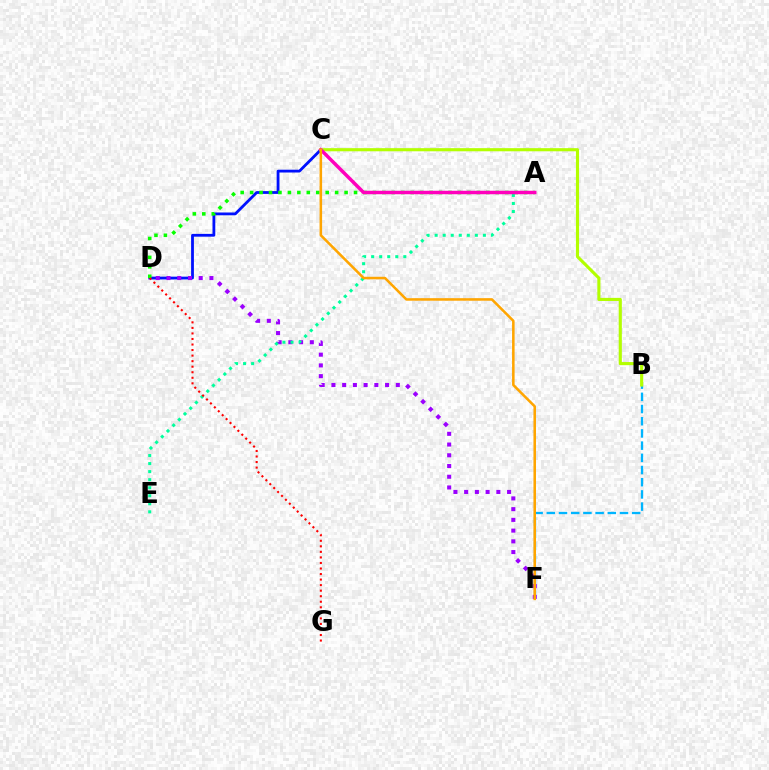{('B', 'F'): [{'color': '#00b5ff', 'line_style': 'dashed', 'thickness': 1.66}], ('C', 'D'): [{'color': '#0010ff', 'line_style': 'solid', 'thickness': 2.01}], ('A', 'D'): [{'color': '#08ff00', 'line_style': 'dotted', 'thickness': 2.57}], ('D', 'F'): [{'color': '#9b00ff', 'line_style': 'dotted', 'thickness': 2.92}], ('A', 'E'): [{'color': '#00ff9d', 'line_style': 'dotted', 'thickness': 2.18}], ('B', 'C'): [{'color': '#b3ff00', 'line_style': 'solid', 'thickness': 2.25}], ('A', 'C'): [{'color': '#ff00bd', 'line_style': 'solid', 'thickness': 2.51}], ('D', 'G'): [{'color': '#ff0000', 'line_style': 'dotted', 'thickness': 1.51}], ('C', 'F'): [{'color': '#ffa500', 'line_style': 'solid', 'thickness': 1.83}]}